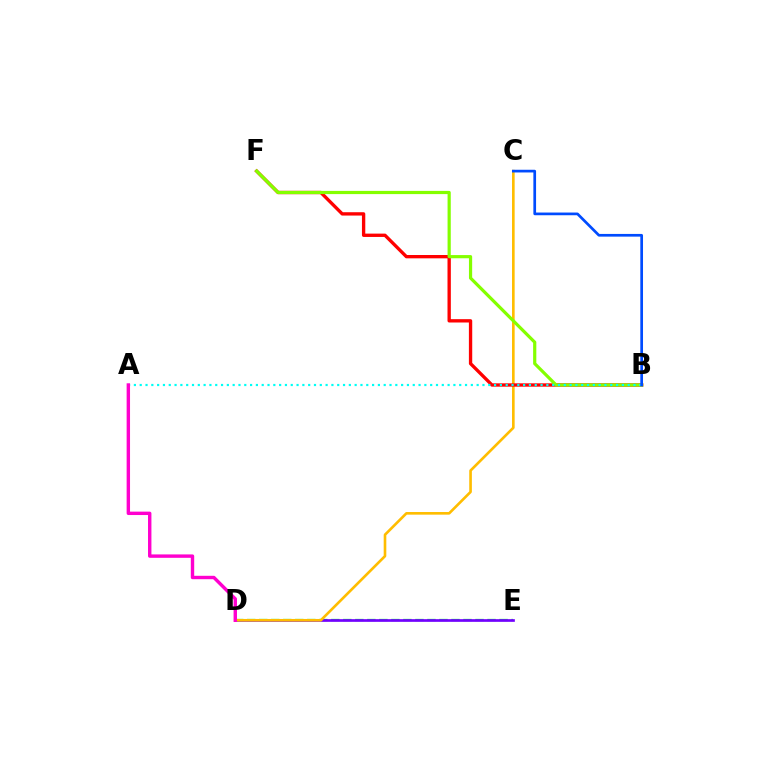{('D', 'E'): [{'color': '#00ff39', 'line_style': 'dashed', 'thickness': 1.63}, {'color': '#7200ff', 'line_style': 'solid', 'thickness': 1.93}], ('C', 'D'): [{'color': '#ffbd00', 'line_style': 'solid', 'thickness': 1.9}], ('B', 'F'): [{'color': '#ff0000', 'line_style': 'solid', 'thickness': 2.4}, {'color': '#84ff00', 'line_style': 'solid', 'thickness': 2.3}], ('A', 'B'): [{'color': '#00fff6', 'line_style': 'dotted', 'thickness': 1.58}], ('B', 'C'): [{'color': '#004bff', 'line_style': 'solid', 'thickness': 1.94}], ('A', 'D'): [{'color': '#ff00cf', 'line_style': 'solid', 'thickness': 2.45}]}